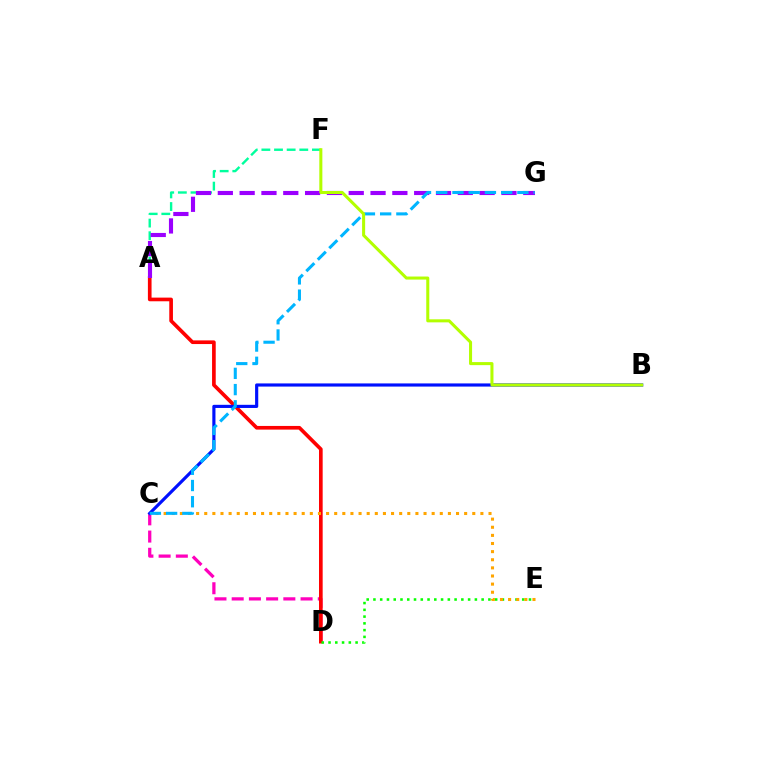{('C', 'D'): [{'color': '#ff00bd', 'line_style': 'dashed', 'thickness': 2.34}], ('A', 'D'): [{'color': '#ff0000', 'line_style': 'solid', 'thickness': 2.64}], ('A', 'F'): [{'color': '#00ff9d', 'line_style': 'dashed', 'thickness': 1.72}], ('D', 'E'): [{'color': '#08ff00', 'line_style': 'dotted', 'thickness': 1.84}], ('C', 'E'): [{'color': '#ffa500', 'line_style': 'dotted', 'thickness': 2.21}], ('A', 'G'): [{'color': '#9b00ff', 'line_style': 'dashed', 'thickness': 2.96}], ('B', 'C'): [{'color': '#0010ff', 'line_style': 'solid', 'thickness': 2.27}], ('C', 'G'): [{'color': '#00b5ff', 'line_style': 'dashed', 'thickness': 2.21}], ('B', 'F'): [{'color': '#b3ff00', 'line_style': 'solid', 'thickness': 2.19}]}